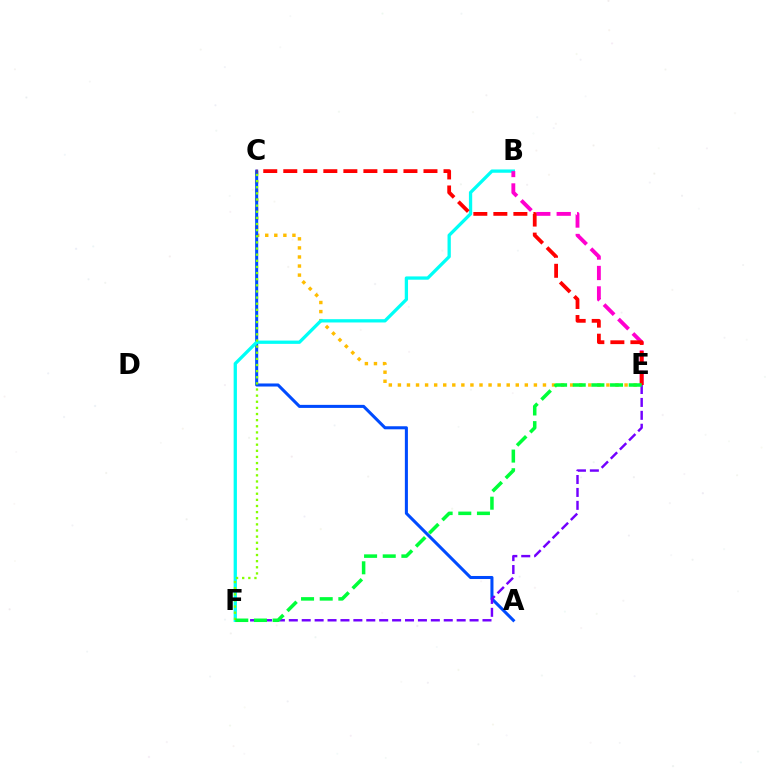{('C', 'E'): [{'color': '#ffbd00', 'line_style': 'dotted', 'thickness': 2.46}, {'color': '#ff0000', 'line_style': 'dashed', 'thickness': 2.72}], ('A', 'C'): [{'color': '#004bff', 'line_style': 'solid', 'thickness': 2.2}], ('B', 'F'): [{'color': '#00fff6', 'line_style': 'solid', 'thickness': 2.37}], ('B', 'E'): [{'color': '#ff00cf', 'line_style': 'dashed', 'thickness': 2.78}], ('E', 'F'): [{'color': '#7200ff', 'line_style': 'dashed', 'thickness': 1.75}, {'color': '#00ff39', 'line_style': 'dashed', 'thickness': 2.53}], ('C', 'F'): [{'color': '#84ff00', 'line_style': 'dotted', 'thickness': 1.67}]}